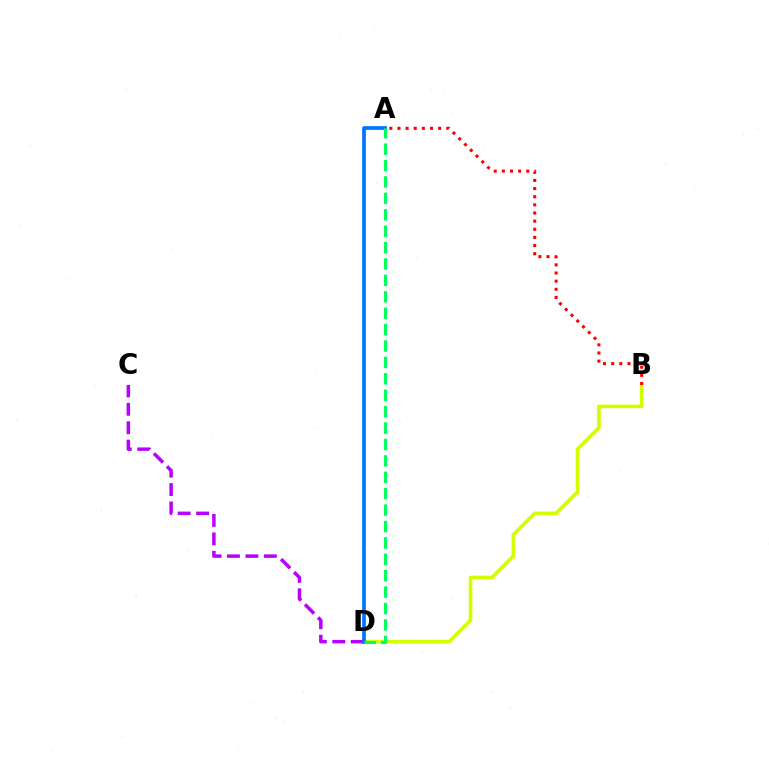{('B', 'D'): [{'color': '#d1ff00', 'line_style': 'solid', 'thickness': 2.61}], ('C', 'D'): [{'color': '#b900ff', 'line_style': 'dashed', 'thickness': 2.5}], ('A', 'B'): [{'color': '#ff0000', 'line_style': 'dotted', 'thickness': 2.21}], ('A', 'D'): [{'color': '#0074ff', 'line_style': 'solid', 'thickness': 2.68}, {'color': '#00ff5c', 'line_style': 'dashed', 'thickness': 2.23}]}